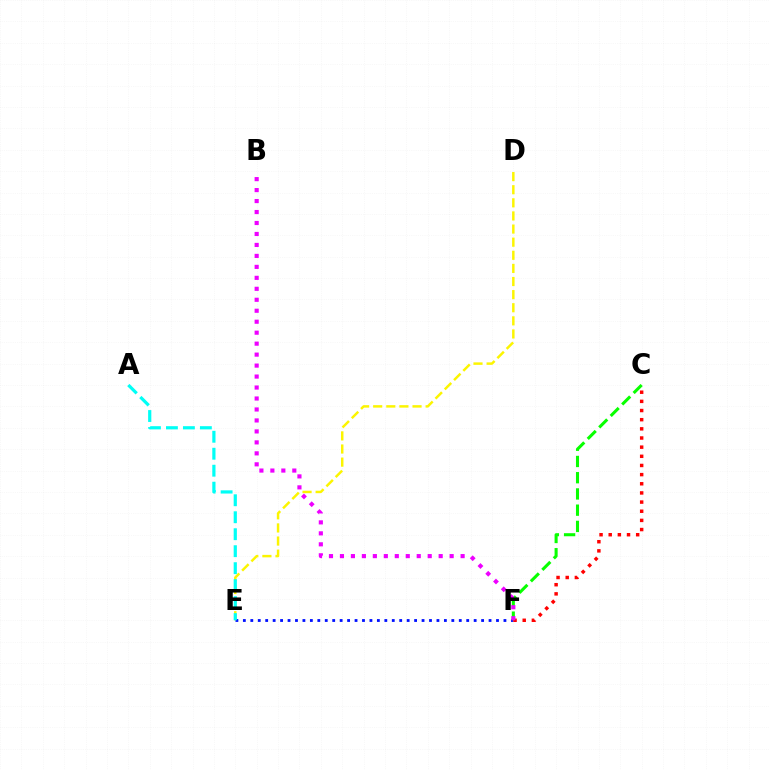{('D', 'E'): [{'color': '#fcf500', 'line_style': 'dashed', 'thickness': 1.78}], ('E', 'F'): [{'color': '#0010ff', 'line_style': 'dotted', 'thickness': 2.02}], ('C', 'F'): [{'color': '#08ff00', 'line_style': 'dashed', 'thickness': 2.2}, {'color': '#ff0000', 'line_style': 'dotted', 'thickness': 2.49}], ('A', 'E'): [{'color': '#00fff6', 'line_style': 'dashed', 'thickness': 2.31}], ('B', 'F'): [{'color': '#ee00ff', 'line_style': 'dotted', 'thickness': 2.98}]}